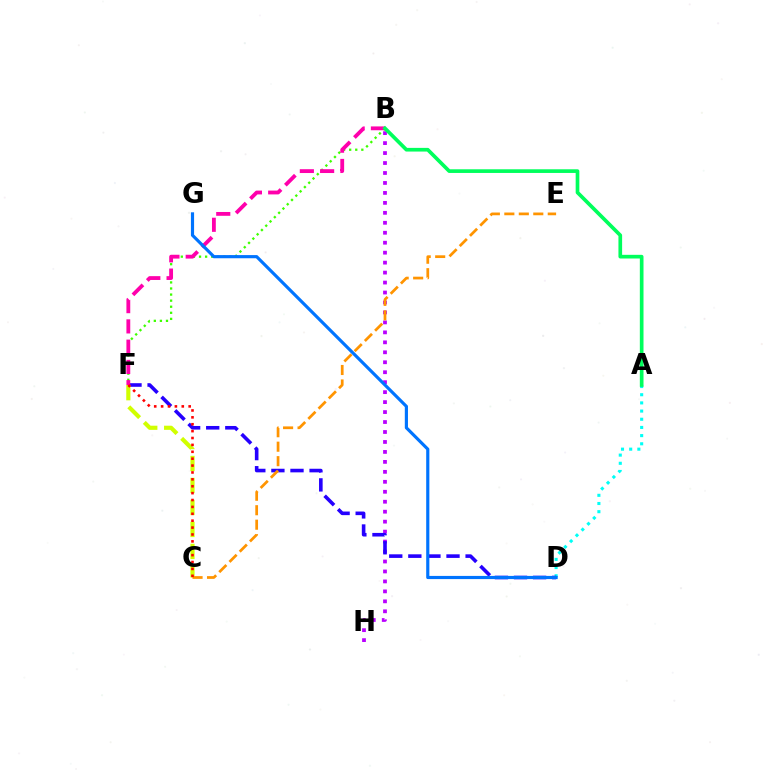{('A', 'D'): [{'color': '#00fff6', 'line_style': 'dotted', 'thickness': 2.22}], ('B', 'H'): [{'color': '#b900ff', 'line_style': 'dotted', 'thickness': 2.71}], ('D', 'F'): [{'color': '#2500ff', 'line_style': 'dashed', 'thickness': 2.59}], ('B', 'F'): [{'color': '#3dff00', 'line_style': 'dotted', 'thickness': 1.65}, {'color': '#ff00ac', 'line_style': 'dashed', 'thickness': 2.75}], ('C', 'F'): [{'color': '#d1ff00', 'line_style': 'dashed', 'thickness': 2.99}, {'color': '#ff0000', 'line_style': 'dotted', 'thickness': 1.87}], ('C', 'E'): [{'color': '#ff9400', 'line_style': 'dashed', 'thickness': 1.97}], ('A', 'B'): [{'color': '#00ff5c', 'line_style': 'solid', 'thickness': 2.65}], ('D', 'G'): [{'color': '#0074ff', 'line_style': 'solid', 'thickness': 2.28}]}